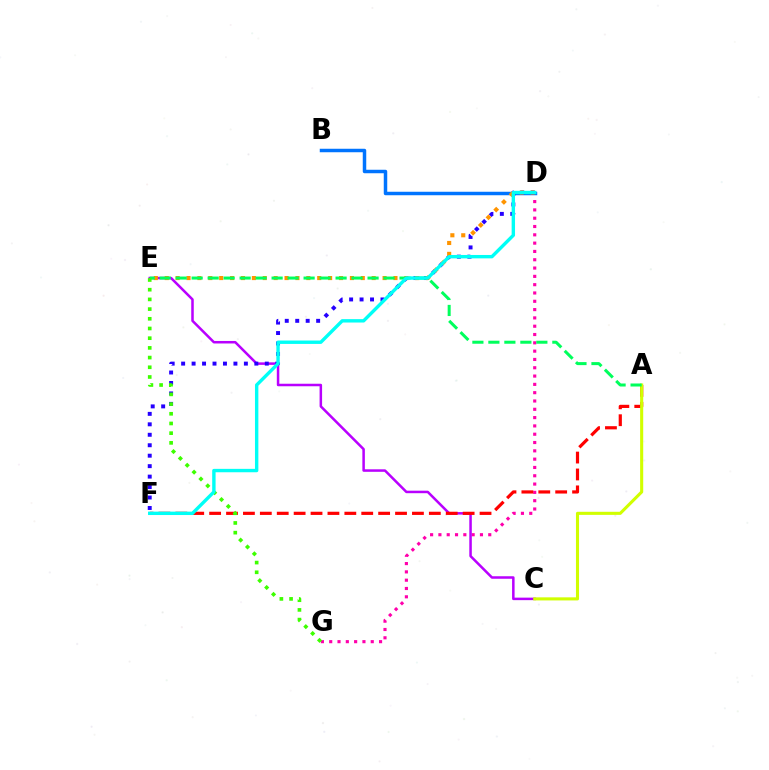{('D', 'G'): [{'color': '#ff00ac', 'line_style': 'dotted', 'thickness': 2.26}], ('B', 'D'): [{'color': '#0074ff', 'line_style': 'solid', 'thickness': 2.51}], ('C', 'E'): [{'color': '#b900ff', 'line_style': 'solid', 'thickness': 1.81}], ('A', 'F'): [{'color': '#ff0000', 'line_style': 'dashed', 'thickness': 2.3}], ('D', 'F'): [{'color': '#2500ff', 'line_style': 'dotted', 'thickness': 2.84}, {'color': '#00fff6', 'line_style': 'solid', 'thickness': 2.44}], ('A', 'C'): [{'color': '#d1ff00', 'line_style': 'solid', 'thickness': 2.22}], ('D', 'E'): [{'color': '#ff9400', 'line_style': 'dotted', 'thickness': 2.96}], ('A', 'E'): [{'color': '#00ff5c', 'line_style': 'dashed', 'thickness': 2.17}], ('E', 'G'): [{'color': '#3dff00', 'line_style': 'dotted', 'thickness': 2.63}]}